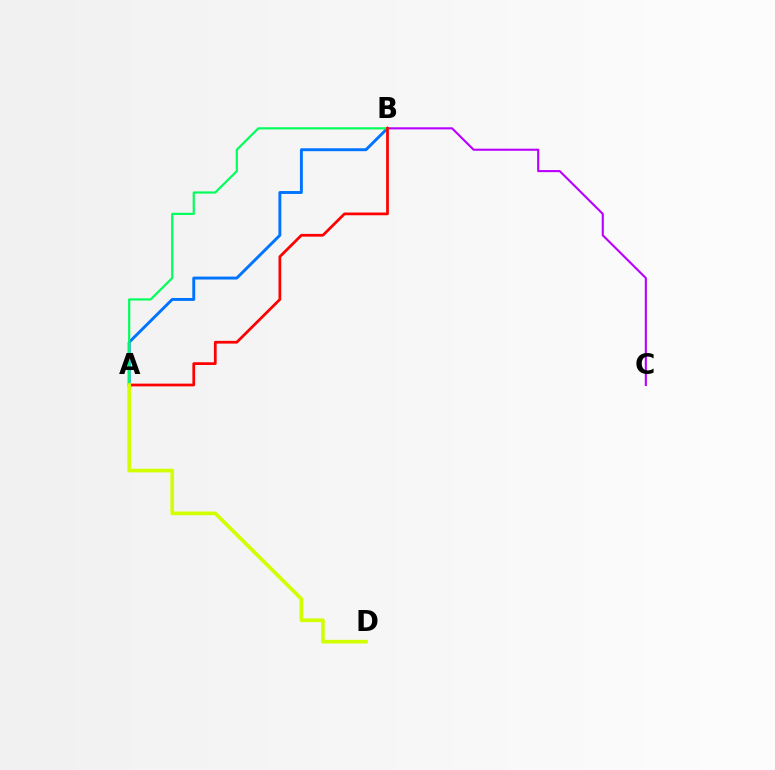{('A', 'B'): [{'color': '#0074ff', 'line_style': 'solid', 'thickness': 2.1}, {'color': '#00ff5c', 'line_style': 'solid', 'thickness': 1.58}, {'color': '#ff0000', 'line_style': 'solid', 'thickness': 1.97}], ('B', 'C'): [{'color': '#b900ff', 'line_style': 'solid', 'thickness': 1.52}], ('A', 'D'): [{'color': '#d1ff00', 'line_style': 'solid', 'thickness': 2.63}]}